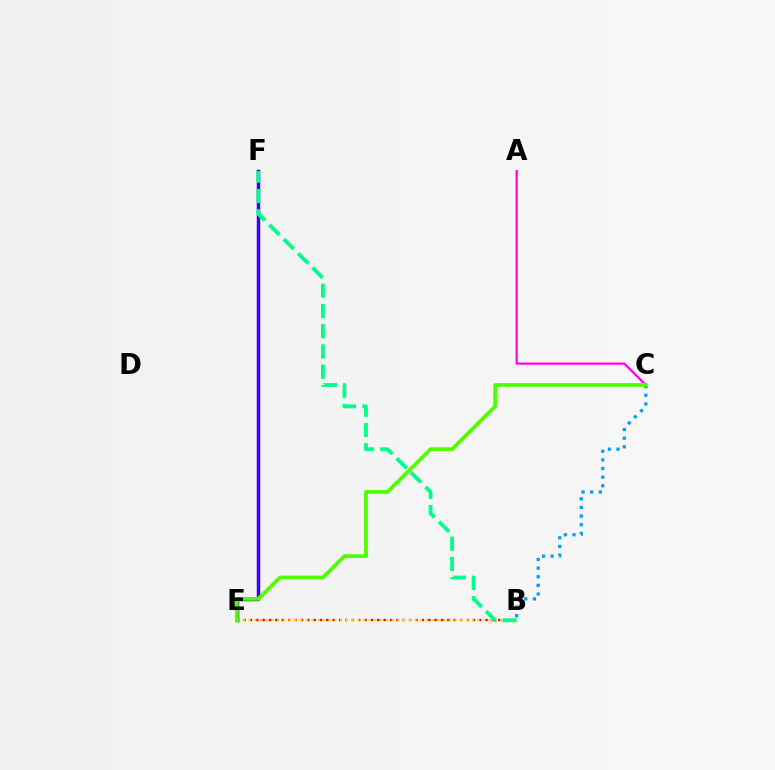{('B', 'C'): [{'color': '#009eff', 'line_style': 'dotted', 'thickness': 2.35}], ('B', 'E'): [{'color': '#ff0000', 'line_style': 'dotted', 'thickness': 1.73}, {'color': '#ffd500', 'line_style': 'dotted', 'thickness': 1.56}], ('E', 'F'): [{'color': '#3700ff', 'line_style': 'solid', 'thickness': 2.5}], ('A', 'C'): [{'color': '#ff00ed', 'line_style': 'solid', 'thickness': 1.6}], ('B', 'F'): [{'color': '#00ff86', 'line_style': 'dashed', 'thickness': 2.75}], ('C', 'E'): [{'color': '#4fff00', 'line_style': 'solid', 'thickness': 2.71}]}